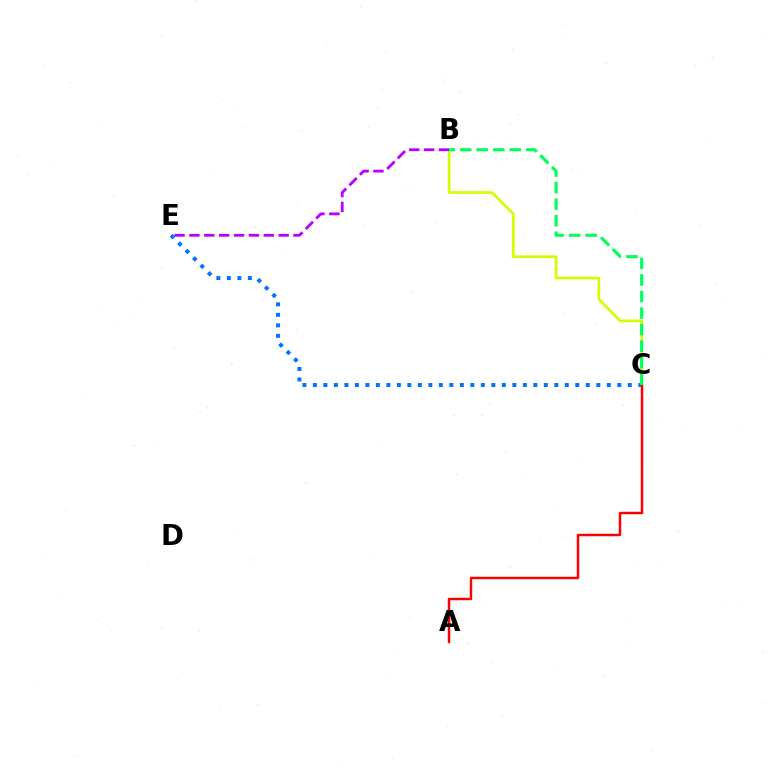{('B', 'C'): [{'color': '#d1ff00', 'line_style': 'solid', 'thickness': 1.93}, {'color': '#00ff5c', 'line_style': 'dashed', 'thickness': 2.25}], ('B', 'E'): [{'color': '#b900ff', 'line_style': 'dashed', 'thickness': 2.02}], ('C', 'E'): [{'color': '#0074ff', 'line_style': 'dotted', 'thickness': 2.85}], ('A', 'C'): [{'color': '#ff0000', 'line_style': 'solid', 'thickness': 1.77}]}